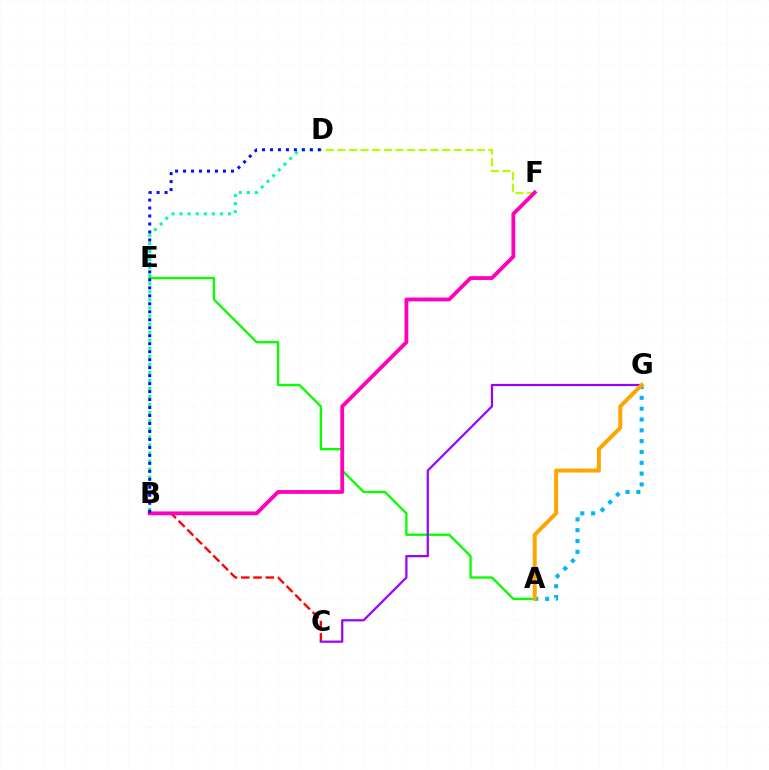{('A', 'G'): [{'color': '#00b5ff', 'line_style': 'dotted', 'thickness': 2.94}, {'color': '#ffa500', 'line_style': 'solid', 'thickness': 2.85}], ('B', 'C'): [{'color': '#ff0000', 'line_style': 'dashed', 'thickness': 1.67}], ('A', 'E'): [{'color': '#08ff00', 'line_style': 'solid', 'thickness': 1.69}], ('D', 'F'): [{'color': '#b3ff00', 'line_style': 'dashed', 'thickness': 1.58}], ('C', 'G'): [{'color': '#9b00ff', 'line_style': 'solid', 'thickness': 1.59}], ('B', 'D'): [{'color': '#00ff9d', 'line_style': 'dotted', 'thickness': 2.19}, {'color': '#0010ff', 'line_style': 'dotted', 'thickness': 2.17}], ('B', 'F'): [{'color': '#ff00bd', 'line_style': 'solid', 'thickness': 2.76}]}